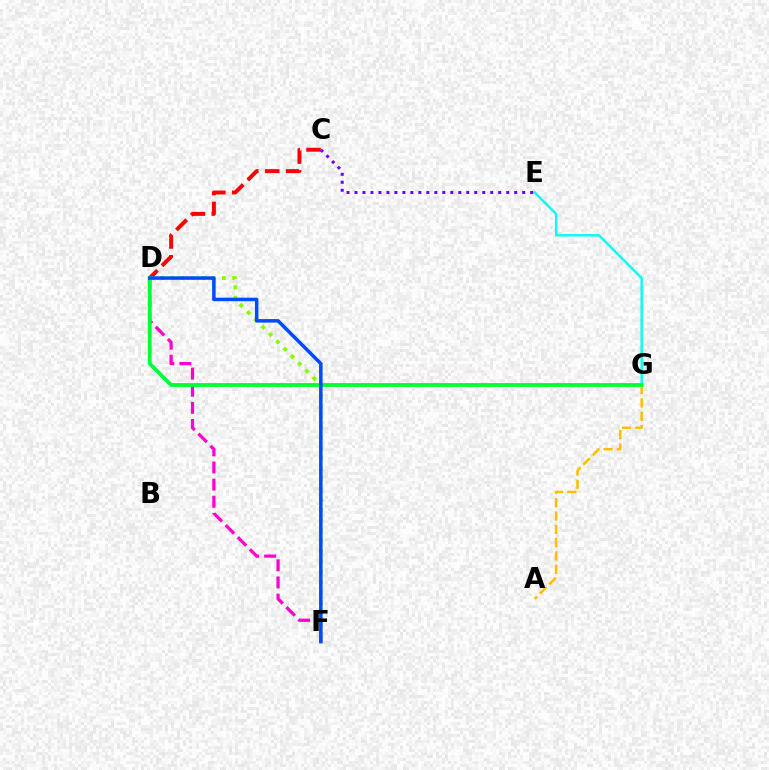{('A', 'G'): [{'color': '#ffbd00', 'line_style': 'dashed', 'thickness': 1.81}], ('E', 'G'): [{'color': '#00fff6', 'line_style': 'solid', 'thickness': 1.74}], ('D', 'F'): [{'color': '#ff00cf', 'line_style': 'dashed', 'thickness': 2.33}, {'color': '#84ff00', 'line_style': 'dotted', 'thickness': 2.8}, {'color': '#004bff', 'line_style': 'solid', 'thickness': 2.53}], ('C', 'D'): [{'color': '#ff0000', 'line_style': 'dashed', 'thickness': 2.84}], ('D', 'G'): [{'color': '#00ff39', 'line_style': 'solid', 'thickness': 2.74}], ('C', 'E'): [{'color': '#7200ff', 'line_style': 'dotted', 'thickness': 2.17}]}